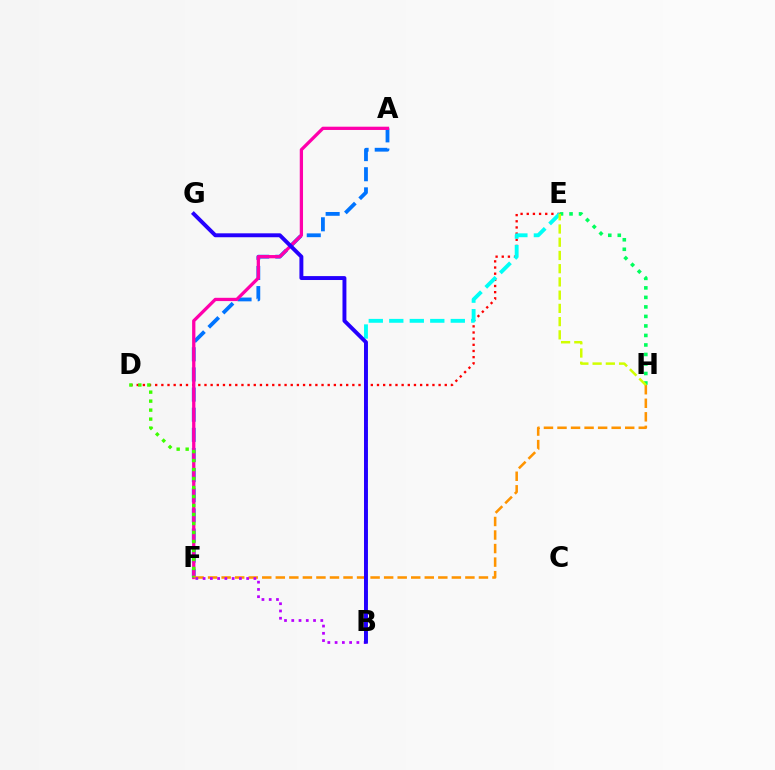{('D', 'E'): [{'color': '#ff0000', 'line_style': 'dotted', 'thickness': 1.67}], ('B', 'E'): [{'color': '#00fff6', 'line_style': 'dashed', 'thickness': 2.79}], ('A', 'F'): [{'color': '#0074ff', 'line_style': 'dashed', 'thickness': 2.74}, {'color': '#ff00ac', 'line_style': 'solid', 'thickness': 2.35}], ('D', 'F'): [{'color': '#3dff00', 'line_style': 'dotted', 'thickness': 2.44}], ('E', 'H'): [{'color': '#00ff5c', 'line_style': 'dotted', 'thickness': 2.58}, {'color': '#d1ff00', 'line_style': 'dashed', 'thickness': 1.8}], ('F', 'H'): [{'color': '#ff9400', 'line_style': 'dashed', 'thickness': 1.84}], ('B', 'F'): [{'color': '#b900ff', 'line_style': 'dotted', 'thickness': 1.97}], ('B', 'G'): [{'color': '#2500ff', 'line_style': 'solid', 'thickness': 2.82}]}